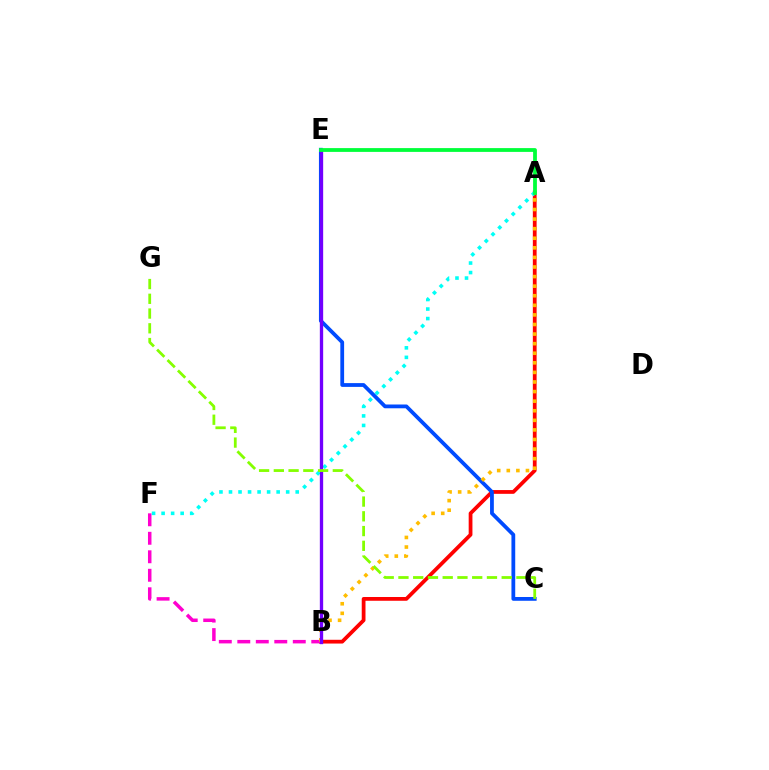{('A', 'B'): [{'color': '#ff0000', 'line_style': 'solid', 'thickness': 2.71}, {'color': '#ffbd00', 'line_style': 'dotted', 'thickness': 2.6}], ('A', 'F'): [{'color': '#00fff6', 'line_style': 'dotted', 'thickness': 2.59}], ('C', 'E'): [{'color': '#004bff', 'line_style': 'solid', 'thickness': 2.72}], ('B', 'F'): [{'color': '#ff00cf', 'line_style': 'dashed', 'thickness': 2.51}], ('B', 'E'): [{'color': '#7200ff', 'line_style': 'solid', 'thickness': 2.39}], ('A', 'E'): [{'color': '#00ff39', 'line_style': 'solid', 'thickness': 2.73}], ('C', 'G'): [{'color': '#84ff00', 'line_style': 'dashed', 'thickness': 2.0}]}